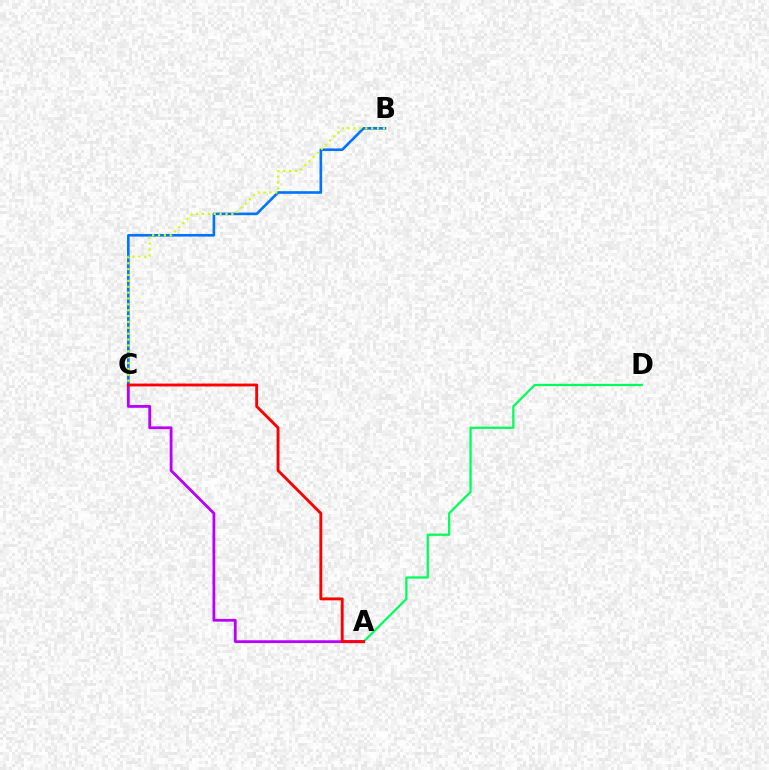{('A', 'D'): [{'color': '#00ff5c', 'line_style': 'solid', 'thickness': 1.63}], ('A', 'C'): [{'color': '#b900ff', 'line_style': 'solid', 'thickness': 2.02}, {'color': '#ff0000', 'line_style': 'solid', 'thickness': 2.07}], ('B', 'C'): [{'color': '#0074ff', 'line_style': 'solid', 'thickness': 1.89}, {'color': '#d1ff00', 'line_style': 'dotted', 'thickness': 1.59}]}